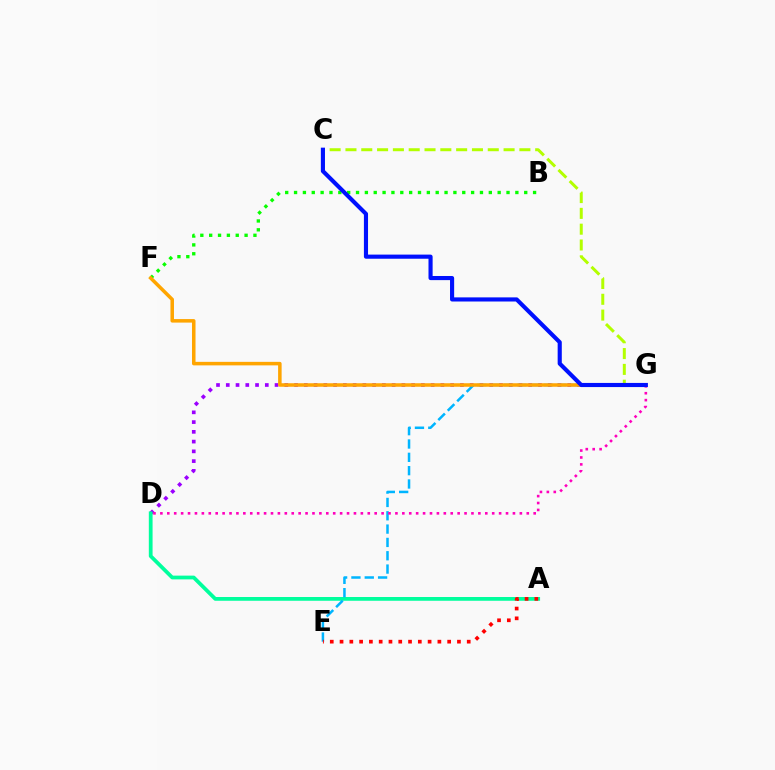{('D', 'G'): [{'color': '#9b00ff', 'line_style': 'dotted', 'thickness': 2.65}, {'color': '#ff00bd', 'line_style': 'dotted', 'thickness': 1.88}], ('A', 'D'): [{'color': '#00ff9d', 'line_style': 'solid', 'thickness': 2.71}], ('E', 'G'): [{'color': '#00b5ff', 'line_style': 'dashed', 'thickness': 1.81}], ('C', 'G'): [{'color': '#b3ff00', 'line_style': 'dashed', 'thickness': 2.15}, {'color': '#0010ff', 'line_style': 'solid', 'thickness': 2.97}], ('B', 'F'): [{'color': '#08ff00', 'line_style': 'dotted', 'thickness': 2.41}], ('F', 'G'): [{'color': '#ffa500', 'line_style': 'solid', 'thickness': 2.53}], ('A', 'E'): [{'color': '#ff0000', 'line_style': 'dotted', 'thickness': 2.66}]}